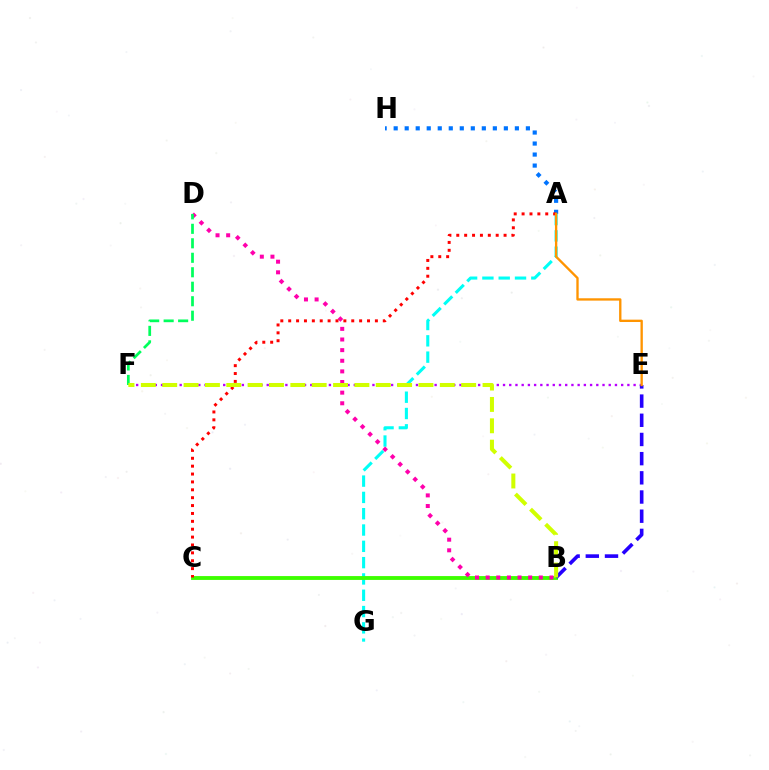{('A', 'G'): [{'color': '#00fff6', 'line_style': 'dashed', 'thickness': 2.22}], ('B', 'C'): [{'color': '#3dff00', 'line_style': 'solid', 'thickness': 2.77}], ('A', 'H'): [{'color': '#0074ff', 'line_style': 'dotted', 'thickness': 2.99}], ('B', 'D'): [{'color': '#ff00ac', 'line_style': 'dotted', 'thickness': 2.89}], ('A', 'C'): [{'color': '#ff0000', 'line_style': 'dotted', 'thickness': 2.14}], ('E', 'F'): [{'color': '#b900ff', 'line_style': 'dotted', 'thickness': 1.69}], ('D', 'F'): [{'color': '#00ff5c', 'line_style': 'dashed', 'thickness': 1.97}], ('B', 'E'): [{'color': '#2500ff', 'line_style': 'dashed', 'thickness': 2.61}], ('A', 'E'): [{'color': '#ff9400', 'line_style': 'solid', 'thickness': 1.69}], ('B', 'F'): [{'color': '#d1ff00', 'line_style': 'dashed', 'thickness': 2.9}]}